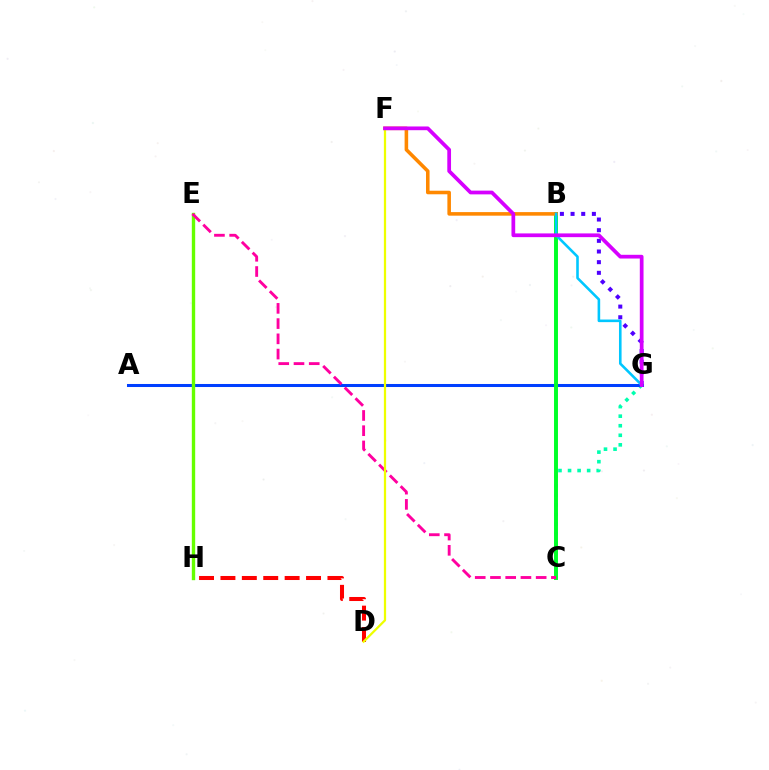{('C', 'G'): [{'color': '#00ffaf', 'line_style': 'dotted', 'thickness': 2.6}], ('A', 'G'): [{'color': '#003fff', 'line_style': 'solid', 'thickness': 2.18}], ('E', 'H'): [{'color': '#66ff00', 'line_style': 'solid', 'thickness': 2.42}], ('B', 'C'): [{'color': '#00ff27', 'line_style': 'solid', 'thickness': 2.83}], ('C', 'E'): [{'color': '#ff00a0', 'line_style': 'dashed', 'thickness': 2.07}], ('B', 'F'): [{'color': '#ff8800', 'line_style': 'solid', 'thickness': 2.57}], ('B', 'G'): [{'color': '#4f00ff', 'line_style': 'dotted', 'thickness': 2.9}, {'color': '#00c7ff', 'line_style': 'solid', 'thickness': 1.87}], ('D', 'H'): [{'color': '#ff0000', 'line_style': 'dashed', 'thickness': 2.91}], ('D', 'F'): [{'color': '#eeff00', 'line_style': 'solid', 'thickness': 1.61}], ('F', 'G'): [{'color': '#d600ff', 'line_style': 'solid', 'thickness': 2.69}]}